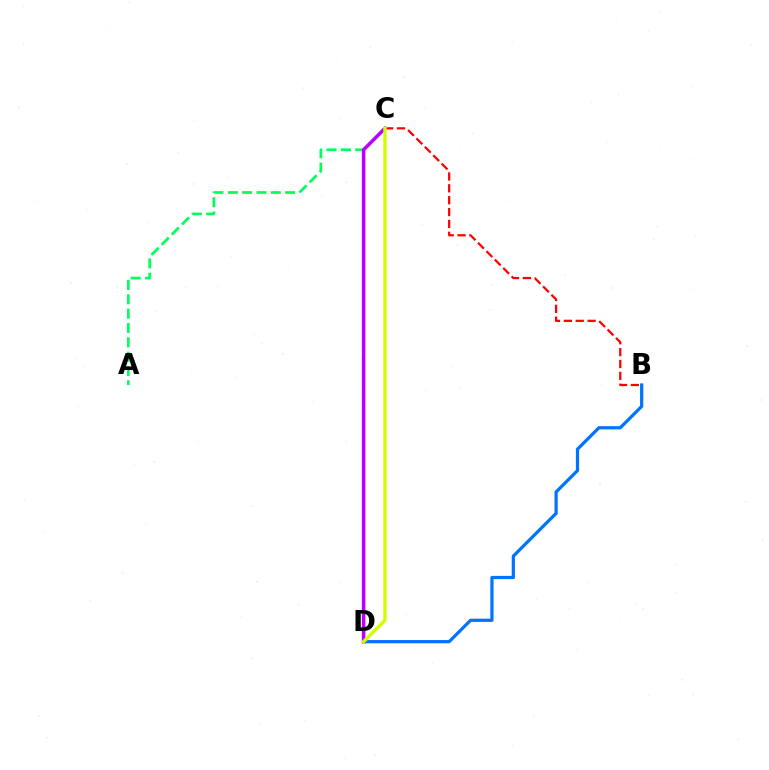{('B', 'D'): [{'color': '#0074ff', 'line_style': 'solid', 'thickness': 2.32}], ('A', 'C'): [{'color': '#00ff5c', 'line_style': 'dashed', 'thickness': 1.95}], ('B', 'C'): [{'color': '#ff0000', 'line_style': 'dashed', 'thickness': 1.61}], ('C', 'D'): [{'color': '#b900ff', 'line_style': 'solid', 'thickness': 2.53}, {'color': '#d1ff00', 'line_style': 'solid', 'thickness': 2.47}]}